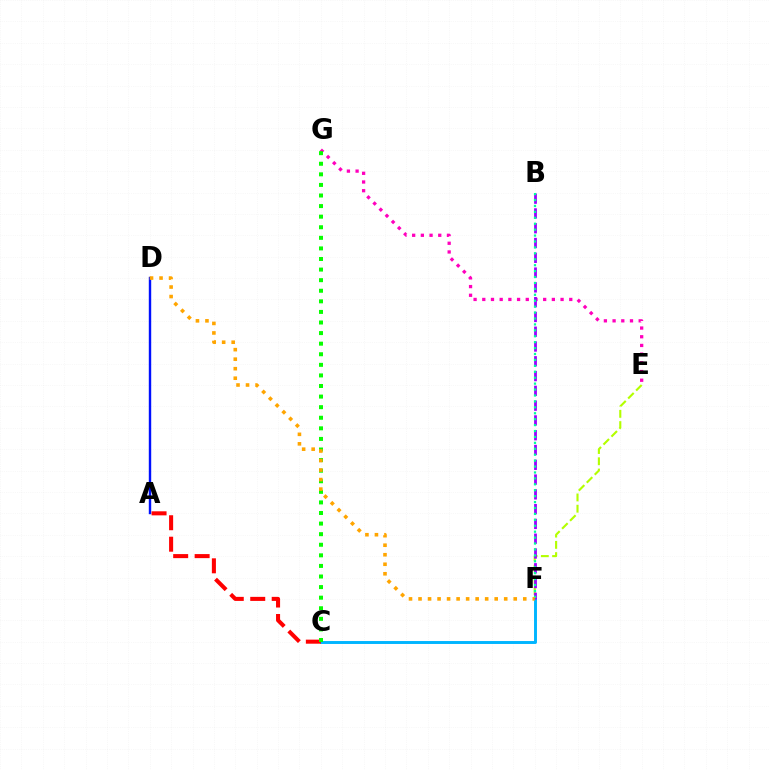{('C', 'F'): [{'color': '#00b5ff', 'line_style': 'solid', 'thickness': 2.11}], ('A', 'D'): [{'color': '#0010ff', 'line_style': 'solid', 'thickness': 1.74}], ('E', 'G'): [{'color': '#ff00bd', 'line_style': 'dotted', 'thickness': 2.36}], ('E', 'F'): [{'color': '#b3ff00', 'line_style': 'dashed', 'thickness': 1.53}], ('A', 'C'): [{'color': '#ff0000', 'line_style': 'dashed', 'thickness': 2.92}], ('B', 'F'): [{'color': '#9b00ff', 'line_style': 'dashed', 'thickness': 2.01}, {'color': '#00ff9d', 'line_style': 'dotted', 'thickness': 1.61}], ('C', 'G'): [{'color': '#08ff00', 'line_style': 'dotted', 'thickness': 2.88}], ('D', 'F'): [{'color': '#ffa500', 'line_style': 'dotted', 'thickness': 2.59}]}